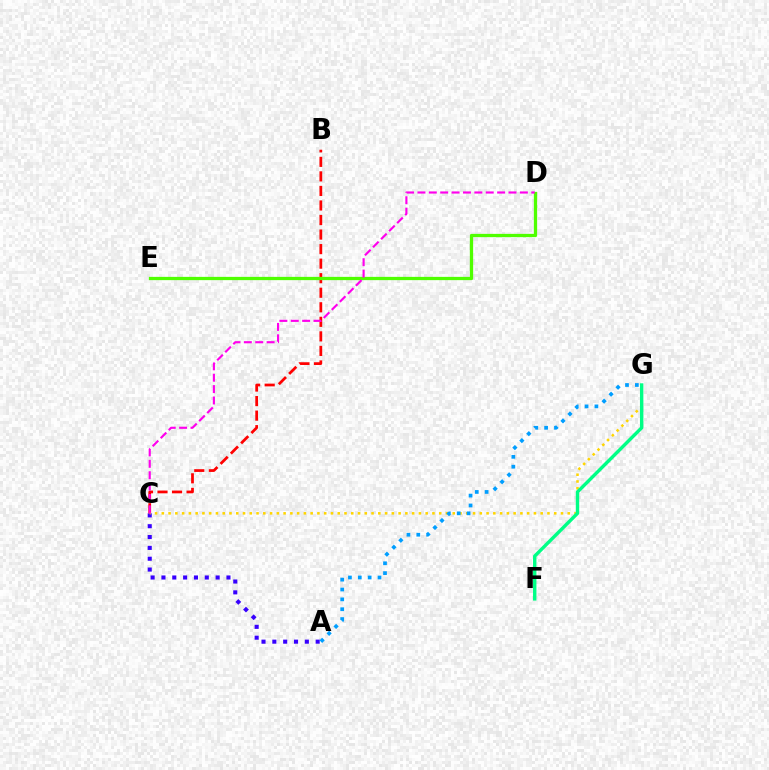{('A', 'C'): [{'color': '#3700ff', 'line_style': 'dotted', 'thickness': 2.94}], ('B', 'C'): [{'color': '#ff0000', 'line_style': 'dashed', 'thickness': 1.98}], ('C', 'G'): [{'color': '#ffd500', 'line_style': 'dotted', 'thickness': 1.84}], ('F', 'G'): [{'color': '#00ff86', 'line_style': 'solid', 'thickness': 2.45}], ('D', 'E'): [{'color': '#4fff00', 'line_style': 'solid', 'thickness': 2.35}], ('A', 'G'): [{'color': '#009eff', 'line_style': 'dotted', 'thickness': 2.68}], ('C', 'D'): [{'color': '#ff00ed', 'line_style': 'dashed', 'thickness': 1.55}]}